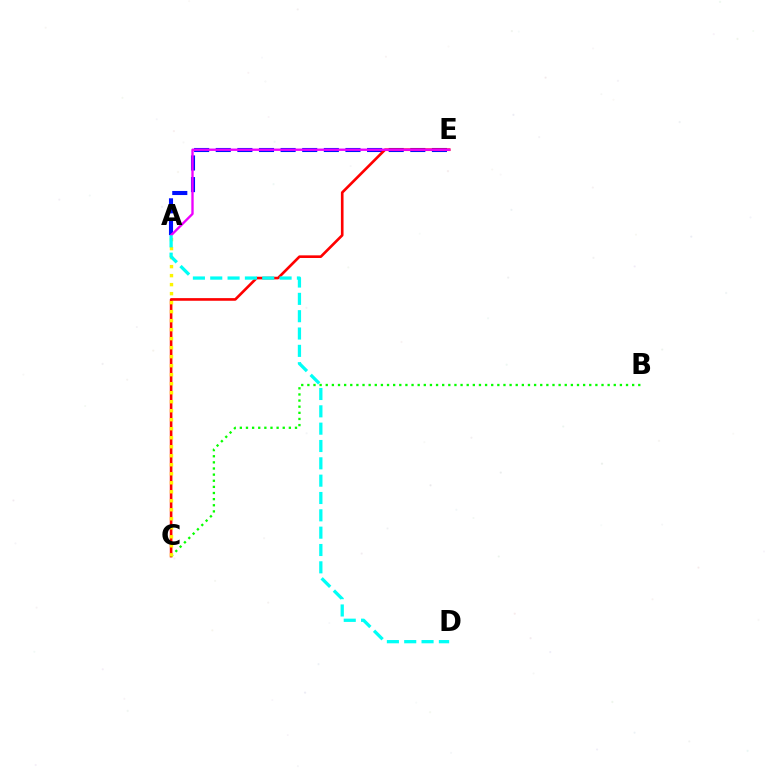{('A', 'E'): [{'color': '#0010ff', 'line_style': 'dashed', 'thickness': 2.94}, {'color': '#ee00ff', 'line_style': 'solid', 'thickness': 1.69}], ('C', 'E'): [{'color': '#ff0000', 'line_style': 'solid', 'thickness': 1.9}], ('B', 'C'): [{'color': '#08ff00', 'line_style': 'dotted', 'thickness': 1.66}], ('A', 'C'): [{'color': '#fcf500', 'line_style': 'dotted', 'thickness': 2.45}], ('A', 'D'): [{'color': '#00fff6', 'line_style': 'dashed', 'thickness': 2.35}]}